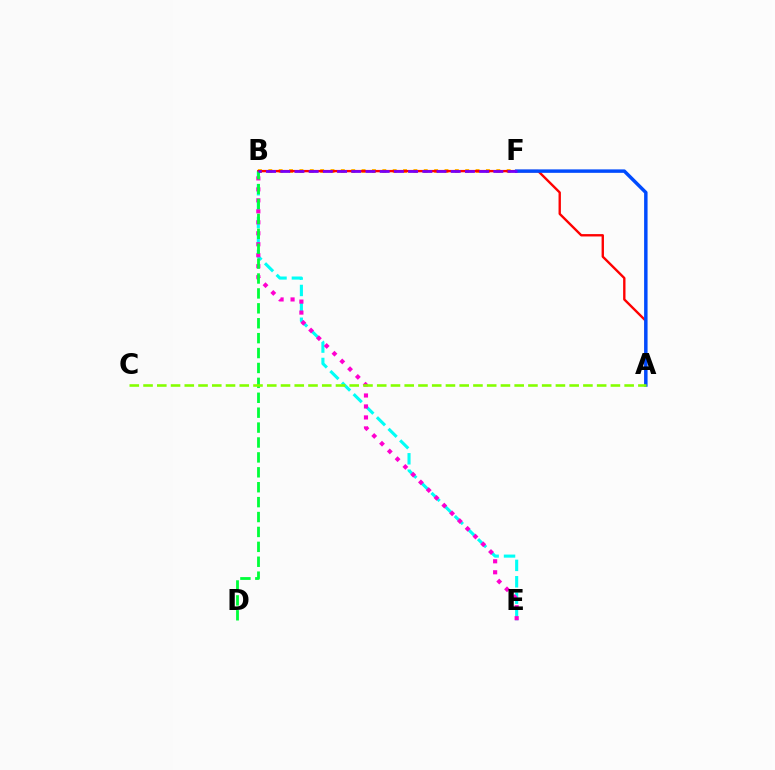{('B', 'F'): [{'color': '#ffbd00', 'line_style': 'dotted', 'thickness': 2.82}, {'color': '#7200ff', 'line_style': 'dashed', 'thickness': 1.93}], ('B', 'E'): [{'color': '#00fff6', 'line_style': 'dashed', 'thickness': 2.23}, {'color': '#ff00cf', 'line_style': 'dotted', 'thickness': 2.98}], ('A', 'B'): [{'color': '#ff0000', 'line_style': 'solid', 'thickness': 1.7}], ('A', 'F'): [{'color': '#004bff', 'line_style': 'solid', 'thickness': 2.49}], ('B', 'D'): [{'color': '#00ff39', 'line_style': 'dashed', 'thickness': 2.03}], ('A', 'C'): [{'color': '#84ff00', 'line_style': 'dashed', 'thickness': 1.87}]}